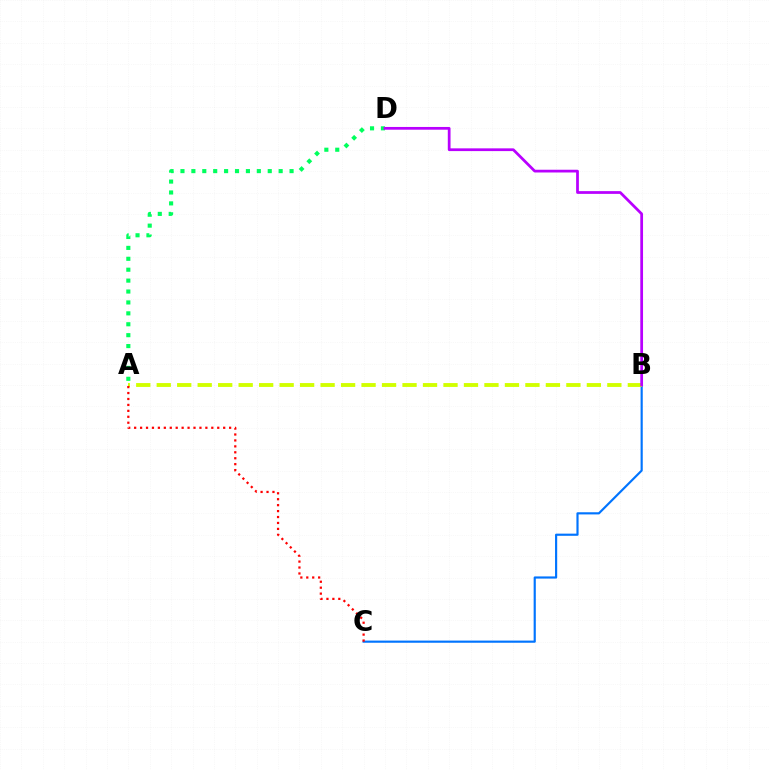{('A', 'D'): [{'color': '#00ff5c', 'line_style': 'dotted', 'thickness': 2.96}], ('B', 'C'): [{'color': '#0074ff', 'line_style': 'solid', 'thickness': 1.56}], ('A', 'B'): [{'color': '#d1ff00', 'line_style': 'dashed', 'thickness': 2.78}], ('A', 'C'): [{'color': '#ff0000', 'line_style': 'dotted', 'thickness': 1.61}], ('B', 'D'): [{'color': '#b900ff', 'line_style': 'solid', 'thickness': 1.98}]}